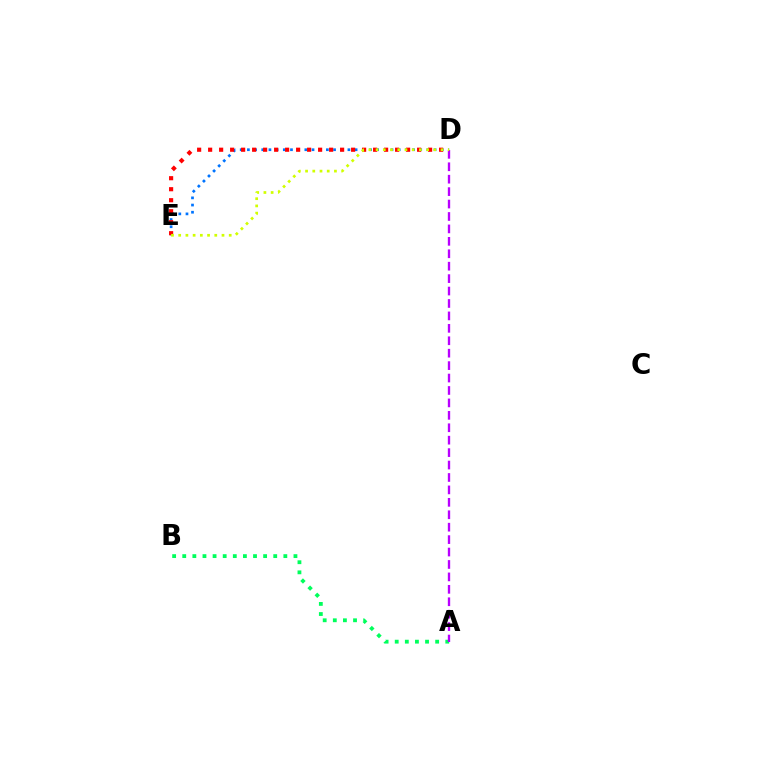{('D', 'E'): [{'color': '#0074ff', 'line_style': 'dotted', 'thickness': 1.95}, {'color': '#ff0000', 'line_style': 'dotted', 'thickness': 2.99}, {'color': '#d1ff00', 'line_style': 'dotted', 'thickness': 1.96}], ('A', 'B'): [{'color': '#00ff5c', 'line_style': 'dotted', 'thickness': 2.75}], ('A', 'D'): [{'color': '#b900ff', 'line_style': 'dashed', 'thickness': 1.69}]}